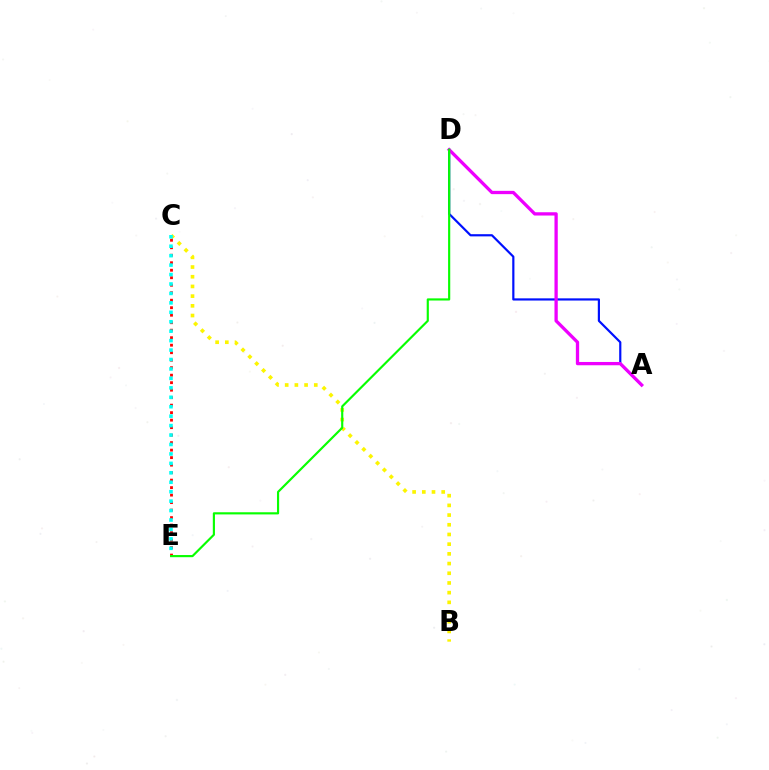{('A', 'D'): [{'color': '#0010ff', 'line_style': 'solid', 'thickness': 1.57}, {'color': '#ee00ff', 'line_style': 'solid', 'thickness': 2.37}], ('B', 'C'): [{'color': '#fcf500', 'line_style': 'dotted', 'thickness': 2.63}], ('C', 'E'): [{'color': '#ff0000', 'line_style': 'dotted', 'thickness': 2.04}, {'color': '#00fff6', 'line_style': 'dotted', 'thickness': 2.57}], ('D', 'E'): [{'color': '#08ff00', 'line_style': 'solid', 'thickness': 1.55}]}